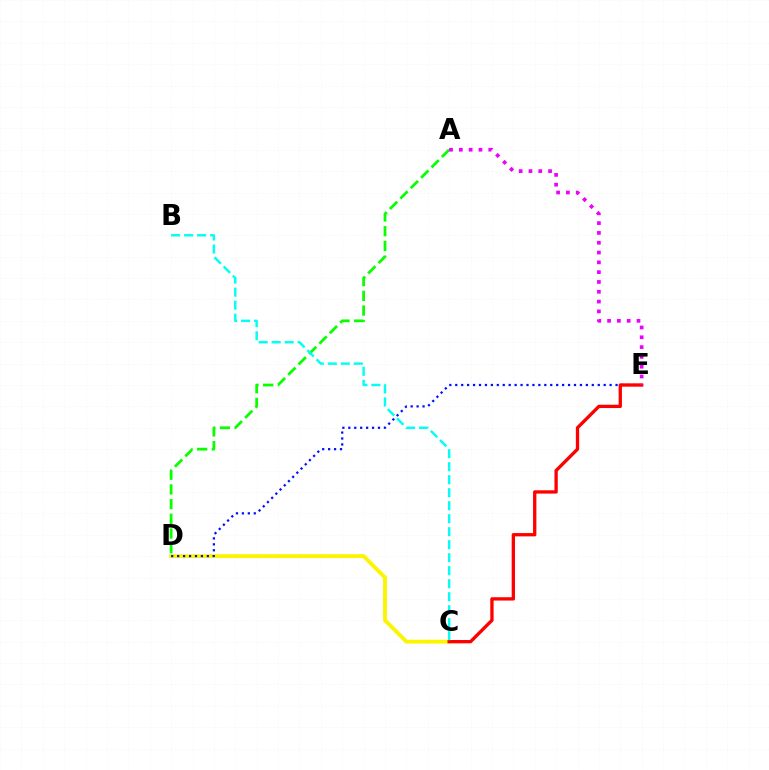{('C', 'D'): [{'color': '#fcf500', 'line_style': 'solid', 'thickness': 2.79}], ('D', 'E'): [{'color': '#0010ff', 'line_style': 'dotted', 'thickness': 1.61}], ('C', 'E'): [{'color': '#ff0000', 'line_style': 'solid', 'thickness': 2.39}], ('A', 'D'): [{'color': '#08ff00', 'line_style': 'dashed', 'thickness': 2.0}], ('B', 'C'): [{'color': '#00fff6', 'line_style': 'dashed', 'thickness': 1.77}], ('A', 'E'): [{'color': '#ee00ff', 'line_style': 'dotted', 'thickness': 2.67}]}